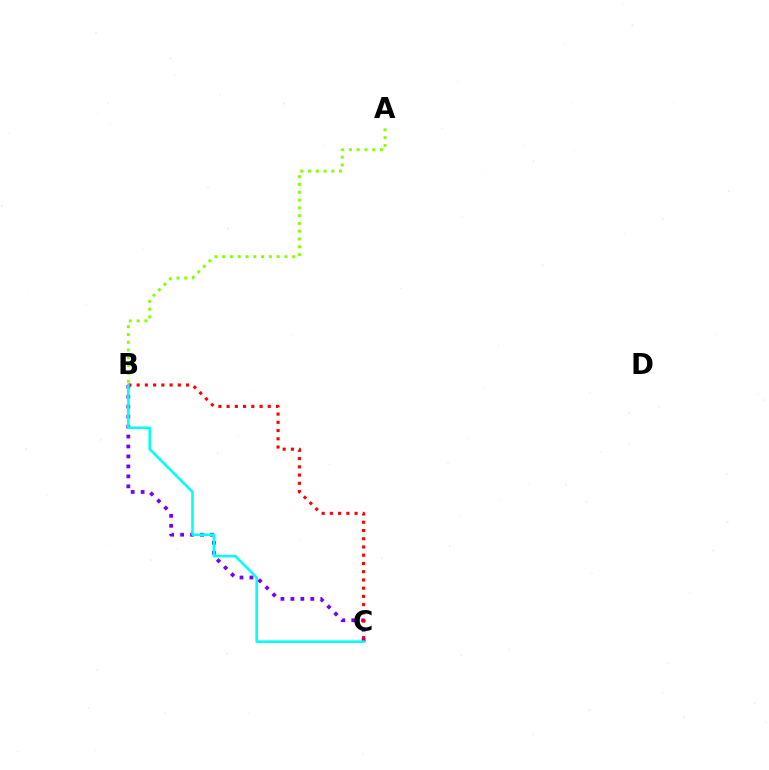{('B', 'C'): [{'color': '#7200ff', 'line_style': 'dotted', 'thickness': 2.71}, {'color': '#ff0000', 'line_style': 'dotted', 'thickness': 2.24}, {'color': '#00fff6', 'line_style': 'solid', 'thickness': 1.86}], ('A', 'B'): [{'color': '#84ff00', 'line_style': 'dotted', 'thickness': 2.12}]}